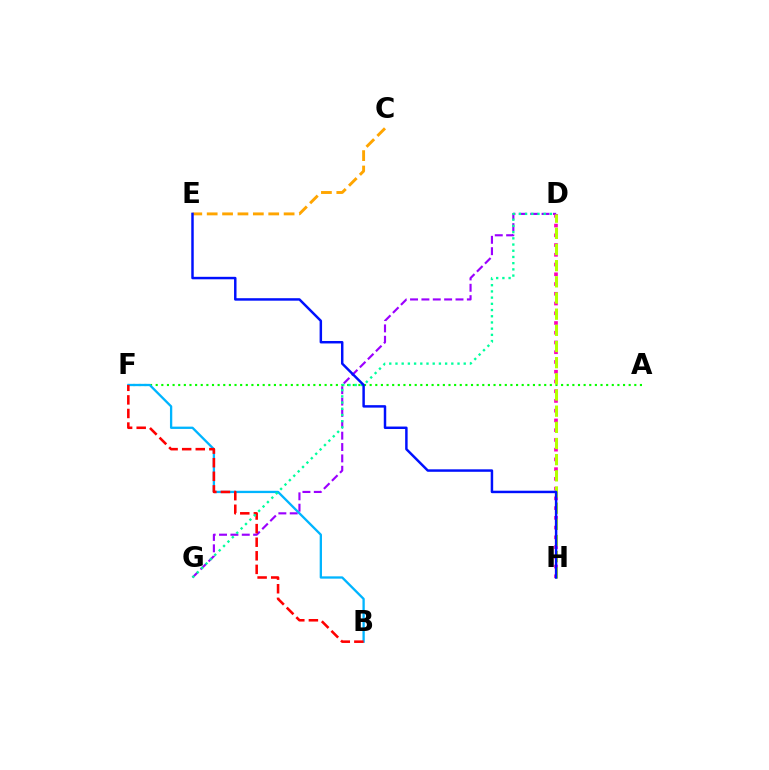{('D', 'G'): [{'color': '#9b00ff', 'line_style': 'dashed', 'thickness': 1.54}, {'color': '#00ff9d', 'line_style': 'dotted', 'thickness': 1.69}], ('D', 'H'): [{'color': '#ff00bd', 'line_style': 'dotted', 'thickness': 2.65}, {'color': '#b3ff00', 'line_style': 'dashed', 'thickness': 2.2}], ('A', 'F'): [{'color': '#08ff00', 'line_style': 'dotted', 'thickness': 1.53}], ('B', 'F'): [{'color': '#00b5ff', 'line_style': 'solid', 'thickness': 1.66}, {'color': '#ff0000', 'line_style': 'dashed', 'thickness': 1.85}], ('C', 'E'): [{'color': '#ffa500', 'line_style': 'dashed', 'thickness': 2.09}], ('E', 'H'): [{'color': '#0010ff', 'line_style': 'solid', 'thickness': 1.78}]}